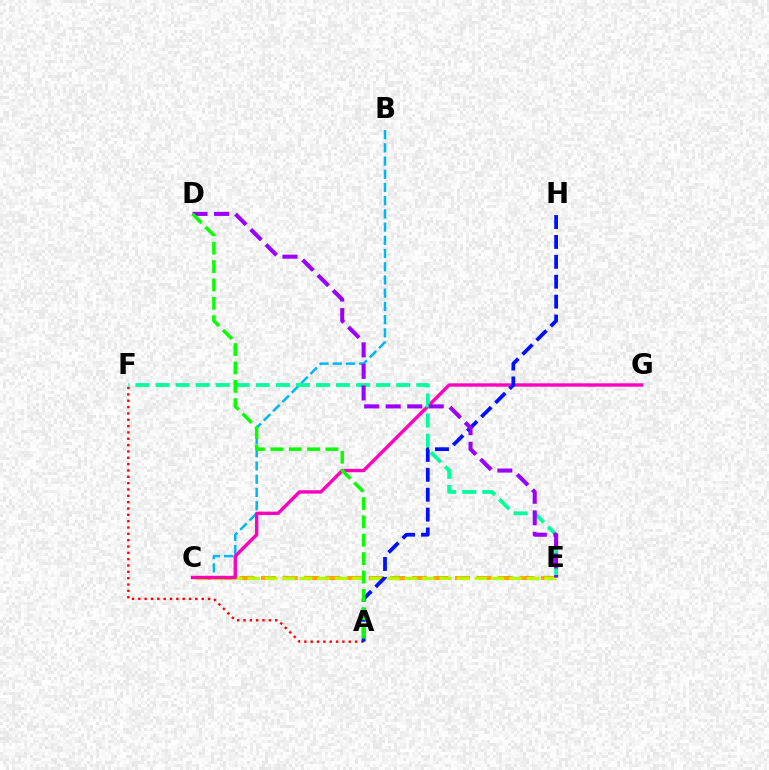{('A', 'F'): [{'color': '#ff0000', 'line_style': 'dotted', 'thickness': 1.72}], ('C', 'E'): [{'color': '#ffa500', 'line_style': 'dashed', 'thickness': 2.93}, {'color': '#b3ff00', 'line_style': 'dashed', 'thickness': 2.37}], ('B', 'C'): [{'color': '#00b5ff', 'line_style': 'dashed', 'thickness': 1.79}], ('C', 'G'): [{'color': '#ff00bd', 'line_style': 'solid', 'thickness': 2.43}], ('E', 'F'): [{'color': '#00ff9d', 'line_style': 'dashed', 'thickness': 2.72}], ('A', 'H'): [{'color': '#0010ff', 'line_style': 'dashed', 'thickness': 2.7}], ('D', 'E'): [{'color': '#9b00ff', 'line_style': 'dashed', 'thickness': 2.93}], ('A', 'D'): [{'color': '#08ff00', 'line_style': 'dashed', 'thickness': 2.5}]}